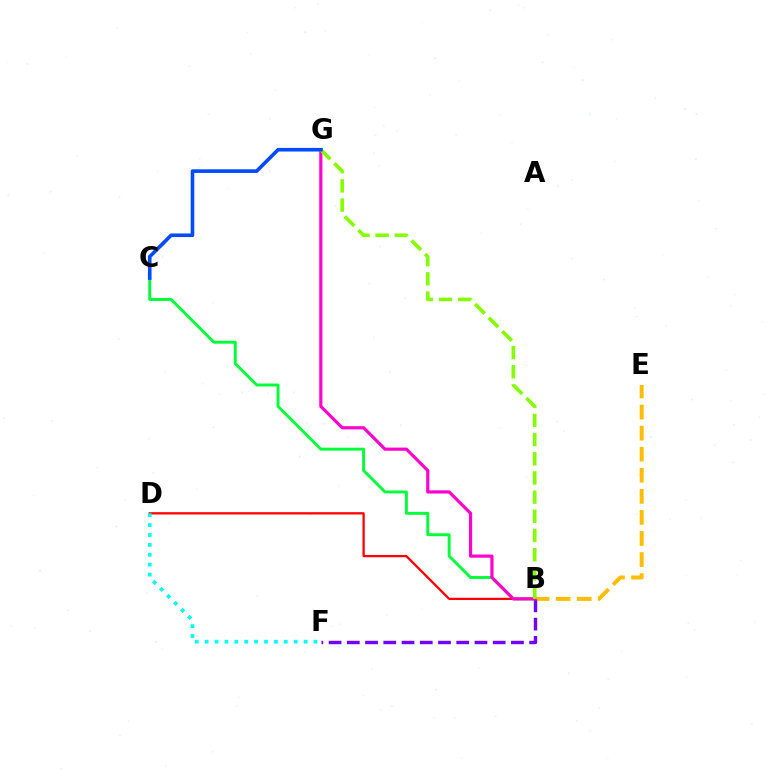{('B', 'E'): [{'color': '#ffbd00', 'line_style': 'dashed', 'thickness': 2.86}], ('B', 'C'): [{'color': '#00ff39', 'line_style': 'solid', 'thickness': 2.1}], ('B', 'F'): [{'color': '#7200ff', 'line_style': 'dashed', 'thickness': 2.48}], ('B', 'D'): [{'color': '#ff0000', 'line_style': 'solid', 'thickness': 1.64}], ('D', 'F'): [{'color': '#00fff6', 'line_style': 'dotted', 'thickness': 2.69}], ('B', 'G'): [{'color': '#ff00cf', 'line_style': 'solid', 'thickness': 2.27}, {'color': '#84ff00', 'line_style': 'dashed', 'thickness': 2.61}], ('C', 'G'): [{'color': '#004bff', 'line_style': 'solid', 'thickness': 2.61}]}